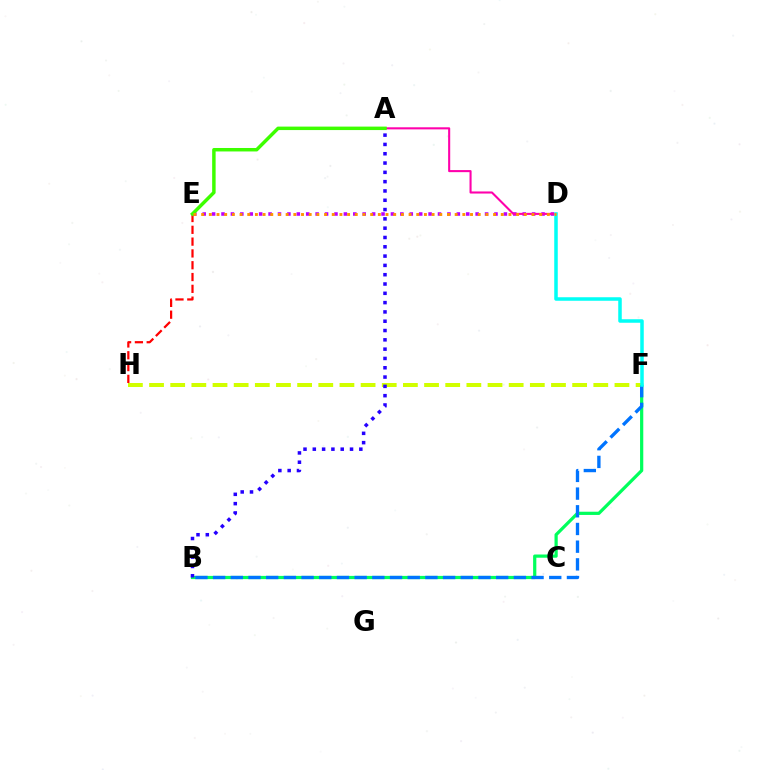{('D', 'E'): [{'color': '#b900ff', 'line_style': 'dotted', 'thickness': 2.56}, {'color': '#ff9400', 'line_style': 'dotted', 'thickness': 2.09}], ('E', 'H'): [{'color': '#ff0000', 'line_style': 'dashed', 'thickness': 1.6}], ('B', 'F'): [{'color': '#00ff5c', 'line_style': 'solid', 'thickness': 2.32}, {'color': '#0074ff', 'line_style': 'dashed', 'thickness': 2.4}], ('F', 'H'): [{'color': '#d1ff00', 'line_style': 'dashed', 'thickness': 2.87}], ('A', 'D'): [{'color': '#ff00ac', 'line_style': 'solid', 'thickness': 1.5}], ('D', 'F'): [{'color': '#00fff6', 'line_style': 'solid', 'thickness': 2.53}], ('A', 'B'): [{'color': '#2500ff', 'line_style': 'dotted', 'thickness': 2.53}], ('A', 'E'): [{'color': '#3dff00', 'line_style': 'solid', 'thickness': 2.49}]}